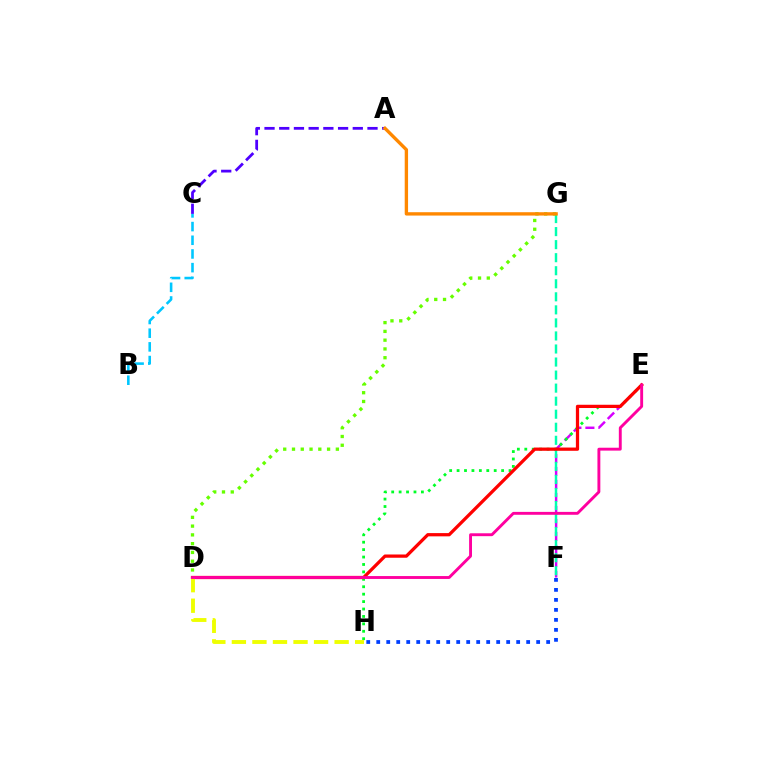{('E', 'F'): [{'color': '#d600ff', 'line_style': 'dashed', 'thickness': 1.76}], ('E', 'H'): [{'color': '#00ff27', 'line_style': 'dotted', 'thickness': 2.02}], ('B', 'C'): [{'color': '#00c7ff', 'line_style': 'dashed', 'thickness': 1.86}], ('A', 'C'): [{'color': '#4f00ff', 'line_style': 'dashed', 'thickness': 2.0}], ('F', 'G'): [{'color': '#00ffaf', 'line_style': 'dashed', 'thickness': 1.77}], ('D', 'E'): [{'color': '#ff0000', 'line_style': 'solid', 'thickness': 2.34}, {'color': '#ff00a0', 'line_style': 'solid', 'thickness': 2.08}], ('D', 'G'): [{'color': '#66ff00', 'line_style': 'dotted', 'thickness': 2.38}], ('D', 'H'): [{'color': '#eeff00', 'line_style': 'dashed', 'thickness': 2.79}], ('A', 'G'): [{'color': '#ff8800', 'line_style': 'solid', 'thickness': 2.41}], ('F', 'H'): [{'color': '#003fff', 'line_style': 'dotted', 'thickness': 2.72}]}